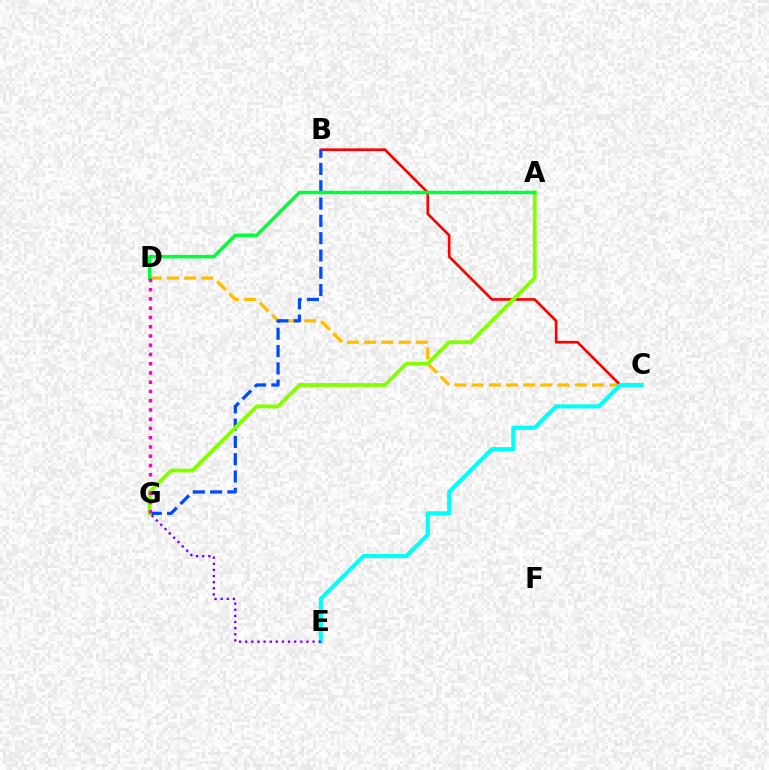{('C', 'D'): [{'color': '#ffbd00', 'line_style': 'dashed', 'thickness': 2.34}], ('B', 'C'): [{'color': '#ff0000', 'line_style': 'solid', 'thickness': 1.92}], ('B', 'G'): [{'color': '#004bff', 'line_style': 'dashed', 'thickness': 2.35}], ('A', 'G'): [{'color': '#84ff00', 'line_style': 'solid', 'thickness': 2.76}], ('C', 'E'): [{'color': '#00fff6', 'line_style': 'solid', 'thickness': 2.97}], ('A', 'D'): [{'color': '#00ff39', 'line_style': 'solid', 'thickness': 2.52}], ('E', 'G'): [{'color': '#7200ff', 'line_style': 'dotted', 'thickness': 1.66}], ('D', 'G'): [{'color': '#ff00cf', 'line_style': 'dotted', 'thickness': 2.51}]}